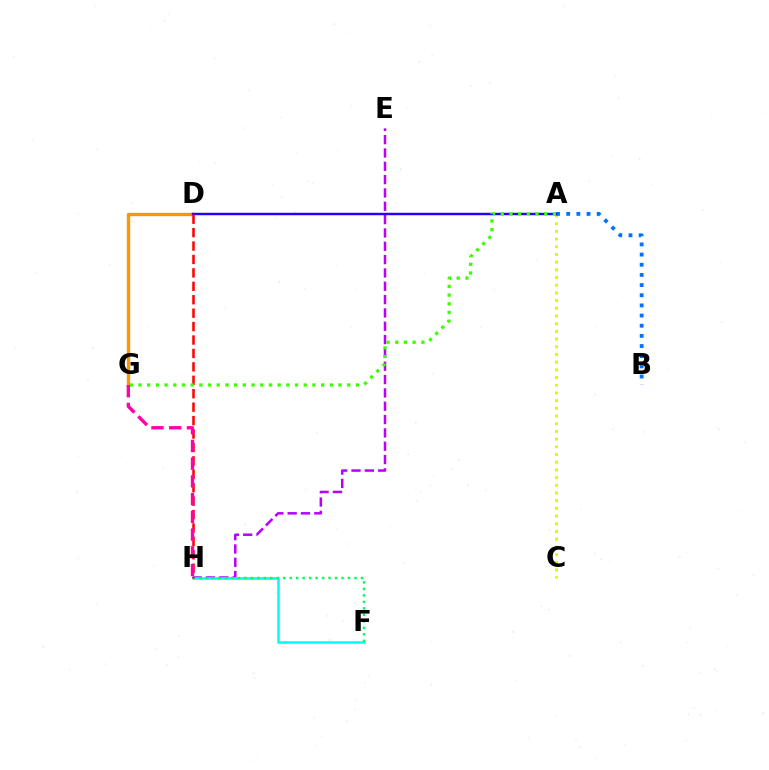{('E', 'H'): [{'color': '#b900ff', 'line_style': 'dashed', 'thickness': 1.81}], ('F', 'H'): [{'color': '#00fff6', 'line_style': 'solid', 'thickness': 1.85}, {'color': '#00ff5c', 'line_style': 'dotted', 'thickness': 1.76}], ('D', 'G'): [{'color': '#ff9400', 'line_style': 'solid', 'thickness': 2.4}], ('A', 'C'): [{'color': '#d1ff00', 'line_style': 'dotted', 'thickness': 2.09}], ('A', 'B'): [{'color': '#0074ff', 'line_style': 'dotted', 'thickness': 2.76}], ('A', 'D'): [{'color': '#2500ff', 'line_style': 'solid', 'thickness': 1.76}], ('D', 'H'): [{'color': '#ff0000', 'line_style': 'dashed', 'thickness': 1.82}], ('A', 'G'): [{'color': '#3dff00', 'line_style': 'dotted', 'thickness': 2.36}], ('G', 'H'): [{'color': '#ff00ac', 'line_style': 'dashed', 'thickness': 2.41}]}